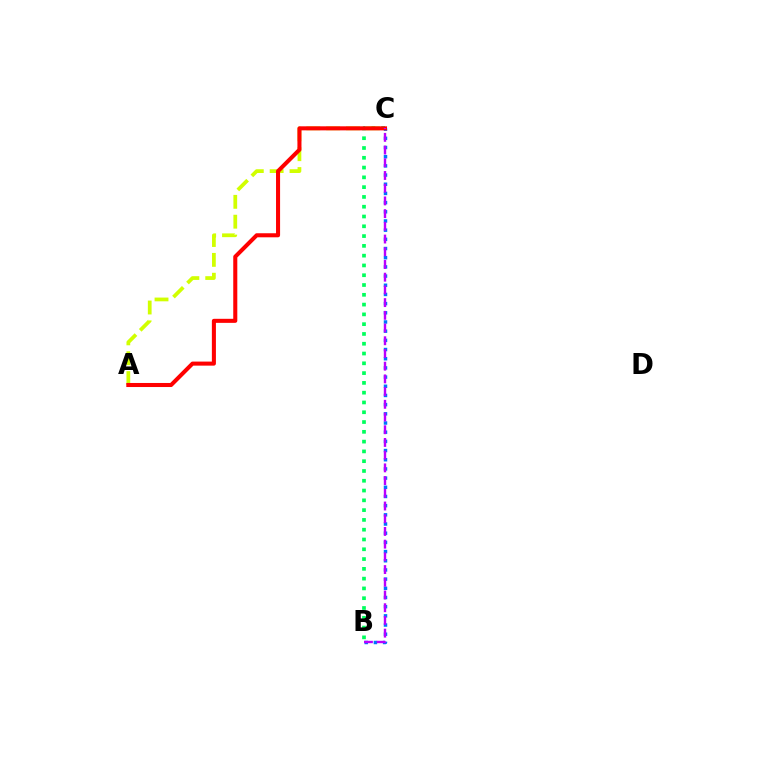{('B', 'C'): [{'color': '#00ff5c', 'line_style': 'dotted', 'thickness': 2.66}, {'color': '#0074ff', 'line_style': 'dotted', 'thickness': 2.5}, {'color': '#b900ff', 'line_style': 'dashed', 'thickness': 1.73}], ('A', 'C'): [{'color': '#d1ff00', 'line_style': 'dashed', 'thickness': 2.7}, {'color': '#ff0000', 'line_style': 'solid', 'thickness': 2.92}]}